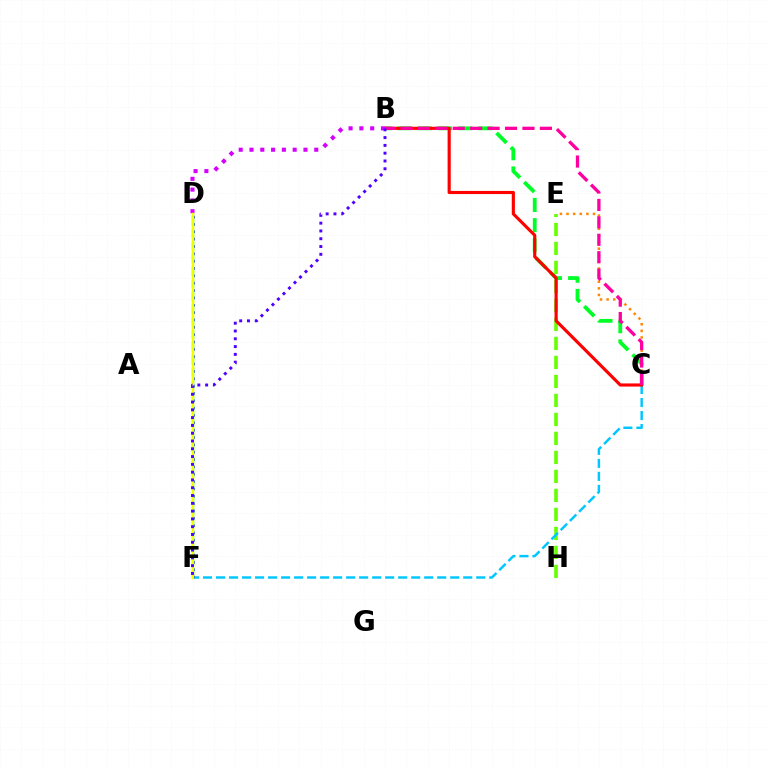{('E', 'H'): [{'color': '#66ff00', 'line_style': 'dashed', 'thickness': 2.58}], ('B', 'C'): [{'color': '#00ff27', 'line_style': 'dashed', 'thickness': 2.74}, {'color': '#ff0000', 'line_style': 'solid', 'thickness': 2.26}, {'color': '#ff00a0', 'line_style': 'dashed', 'thickness': 2.37}], ('C', 'F'): [{'color': '#00c7ff', 'line_style': 'dashed', 'thickness': 1.77}], ('C', 'E'): [{'color': '#ff8800', 'line_style': 'dotted', 'thickness': 1.8}], ('B', 'D'): [{'color': '#d600ff', 'line_style': 'dotted', 'thickness': 2.93}], ('D', 'F'): [{'color': '#00ffaf', 'line_style': 'dashed', 'thickness': 1.71}, {'color': '#003fff', 'line_style': 'dotted', 'thickness': 2.0}, {'color': '#eeff00', 'line_style': 'solid', 'thickness': 1.79}], ('B', 'F'): [{'color': '#4f00ff', 'line_style': 'dotted', 'thickness': 2.12}]}